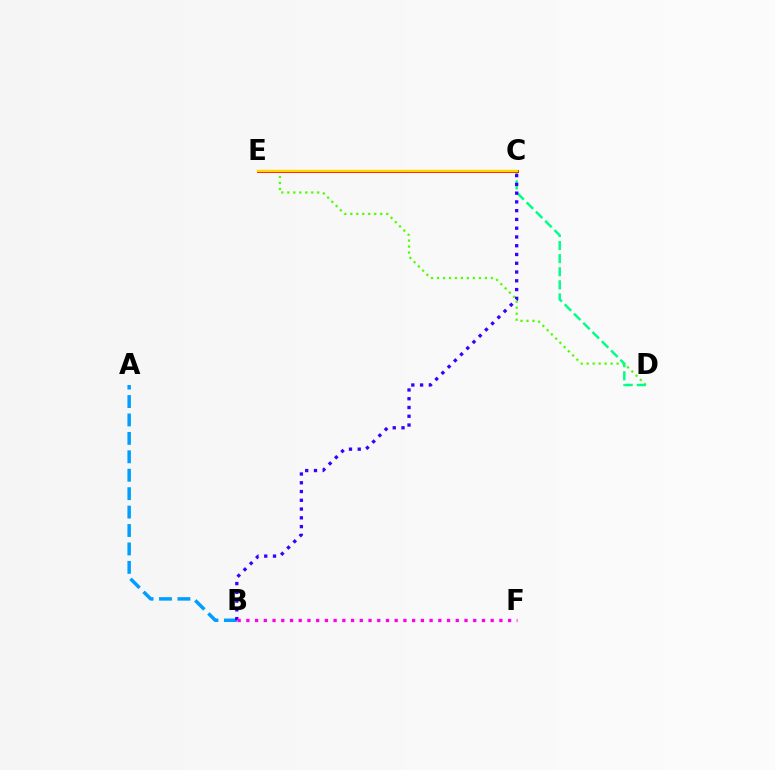{('A', 'B'): [{'color': '#009eff', 'line_style': 'dashed', 'thickness': 2.5}], ('D', 'E'): [{'color': '#4fff00', 'line_style': 'dotted', 'thickness': 1.63}], ('C', 'D'): [{'color': '#00ff86', 'line_style': 'dashed', 'thickness': 1.78}], ('B', 'C'): [{'color': '#3700ff', 'line_style': 'dotted', 'thickness': 2.38}], ('B', 'F'): [{'color': '#ff00ed', 'line_style': 'dotted', 'thickness': 2.37}], ('C', 'E'): [{'color': '#ff0000', 'line_style': 'solid', 'thickness': 2.12}, {'color': '#ffd500', 'line_style': 'solid', 'thickness': 1.73}]}